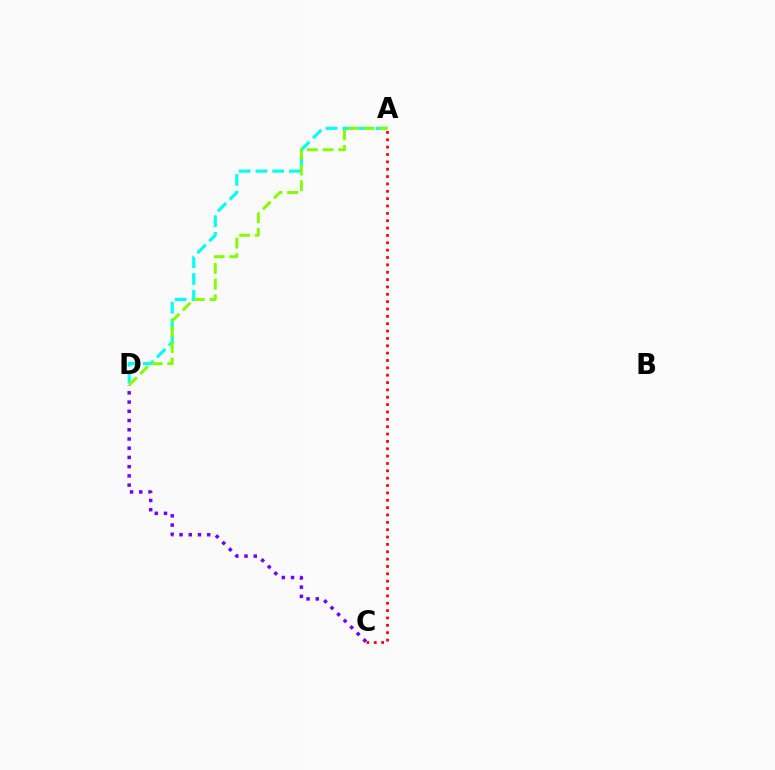{('C', 'D'): [{'color': '#7200ff', 'line_style': 'dotted', 'thickness': 2.51}], ('A', 'D'): [{'color': '#00fff6', 'line_style': 'dashed', 'thickness': 2.27}, {'color': '#84ff00', 'line_style': 'dashed', 'thickness': 2.12}], ('A', 'C'): [{'color': '#ff0000', 'line_style': 'dotted', 'thickness': 2.0}]}